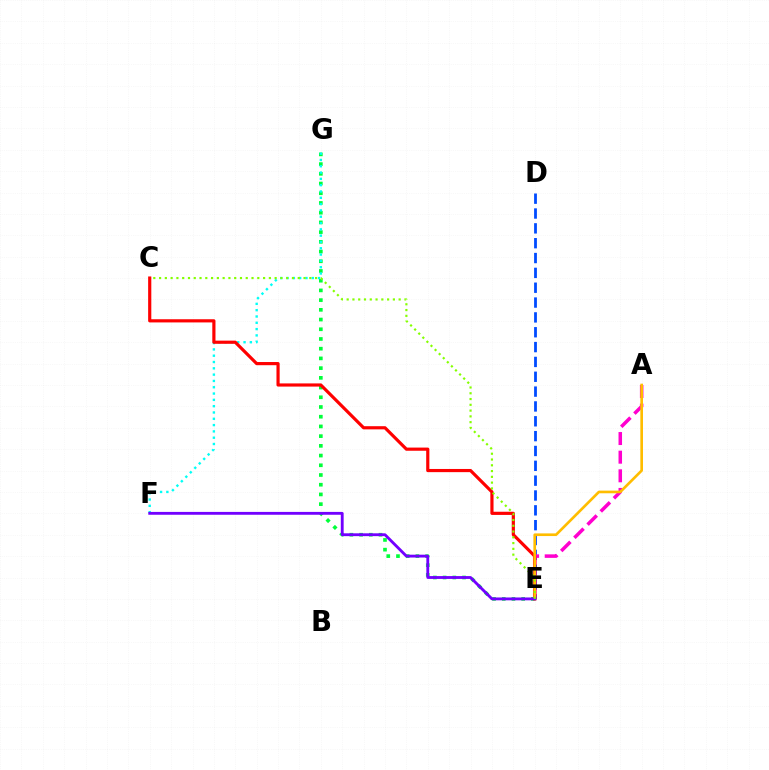{('D', 'E'): [{'color': '#004bff', 'line_style': 'dashed', 'thickness': 2.02}], ('E', 'G'): [{'color': '#00ff39', 'line_style': 'dotted', 'thickness': 2.64}], ('A', 'E'): [{'color': '#ff00cf', 'line_style': 'dashed', 'thickness': 2.53}, {'color': '#ffbd00', 'line_style': 'solid', 'thickness': 1.91}], ('F', 'G'): [{'color': '#00fff6', 'line_style': 'dotted', 'thickness': 1.71}], ('C', 'E'): [{'color': '#ff0000', 'line_style': 'solid', 'thickness': 2.29}, {'color': '#84ff00', 'line_style': 'dotted', 'thickness': 1.57}], ('E', 'F'): [{'color': '#7200ff', 'line_style': 'solid', 'thickness': 2.05}]}